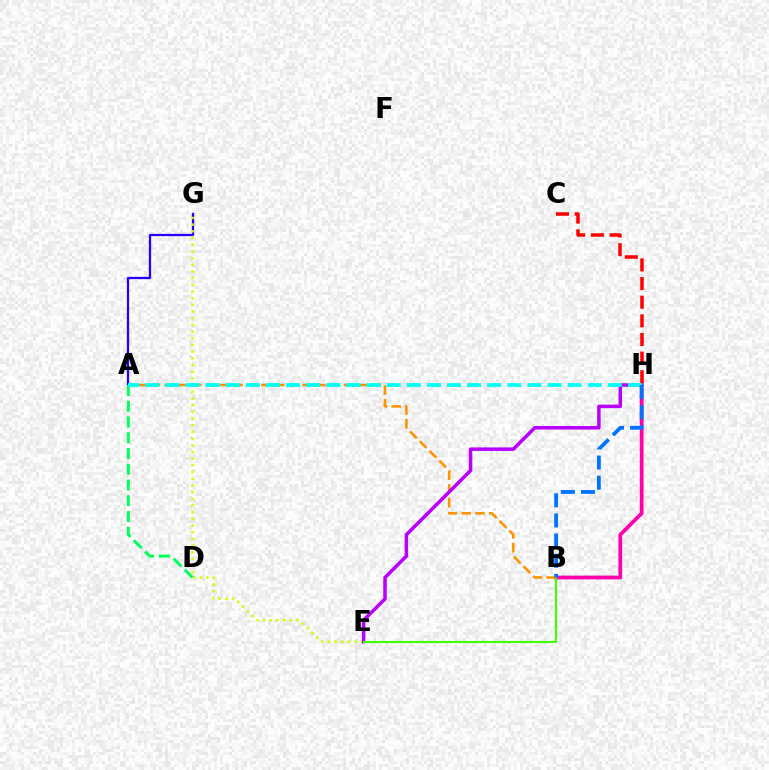{('B', 'H'): [{'color': '#ff00ac', 'line_style': 'solid', 'thickness': 2.69}, {'color': '#0074ff', 'line_style': 'dashed', 'thickness': 2.74}], ('A', 'B'): [{'color': '#ff9400', 'line_style': 'dashed', 'thickness': 1.88}], ('A', 'G'): [{'color': '#2500ff', 'line_style': 'solid', 'thickness': 1.63}], ('E', 'G'): [{'color': '#d1ff00', 'line_style': 'dotted', 'thickness': 1.82}], ('E', 'H'): [{'color': '#b900ff', 'line_style': 'solid', 'thickness': 2.53}], ('C', 'H'): [{'color': '#ff0000', 'line_style': 'dashed', 'thickness': 2.53}], ('A', 'D'): [{'color': '#00ff5c', 'line_style': 'dashed', 'thickness': 2.14}], ('A', 'H'): [{'color': '#00fff6', 'line_style': 'dashed', 'thickness': 2.73}], ('B', 'E'): [{'color': '#3dff00', 'line_style': 'solid', 'thickness': 1.51}]}